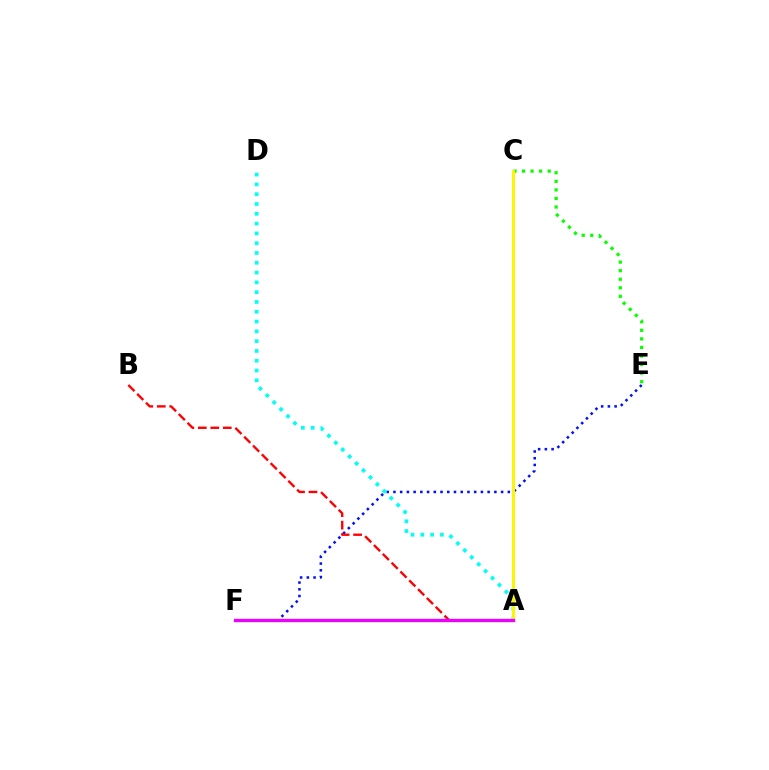{('E', 'F'): [{'color': '#0010ff', 'line_style': 'dotted', 'thickness': 1.83}], ('A', 'D'): [{'color': '#00fff6', 'line_style': 'dotted', 'thickness': 2.66}], ('C', 'E'): [{'color': '#08ff00', 'line_style': 'dotted', 'thickness': 2.33}], ('A', 'C'): [{'color': '#fcf500', 'line_style': 'solid', 'thickness': 2.14}], ('A', 'B'): [{'color': '#ff0000', 'line_style': 'dashed', 'thickness': 1.7}], ('A', 'F'): [{'color': '#ee00ff', 'line_style': 'solid', 'thickness': 2.38}]}